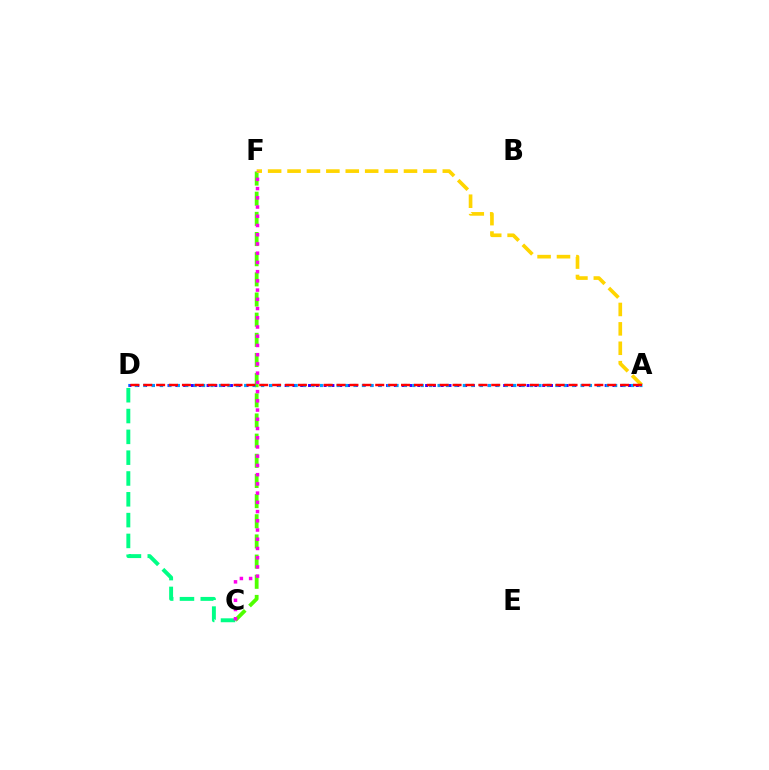{('A', 'D'): [{'color': '#3700ff', 'line_style': 'dotted', 'thickness': 2.12}, {'color': '#009eff', 'line_style': 'dotted', 'thickness': 2.28}, {'color': '#ff0000', 'line_style': 'dashed', 'thickness': 1.75}], ('C', 'F'): [{'color': '#4fff00', 'line_style': 'dashed', 'thickness': 2.74}, {'color': '#ff00ed', 'line_style': 'dotted', 'thickness': 2.51}], ('C', 'D'): [{'color': '#00ff86', 'line_style': 'dashed', 'thickness': 2.83}], ('A', 'F'): [{'color': '#ffd500', 'line_style': 'dashed', 'thickness': 2.64}]}